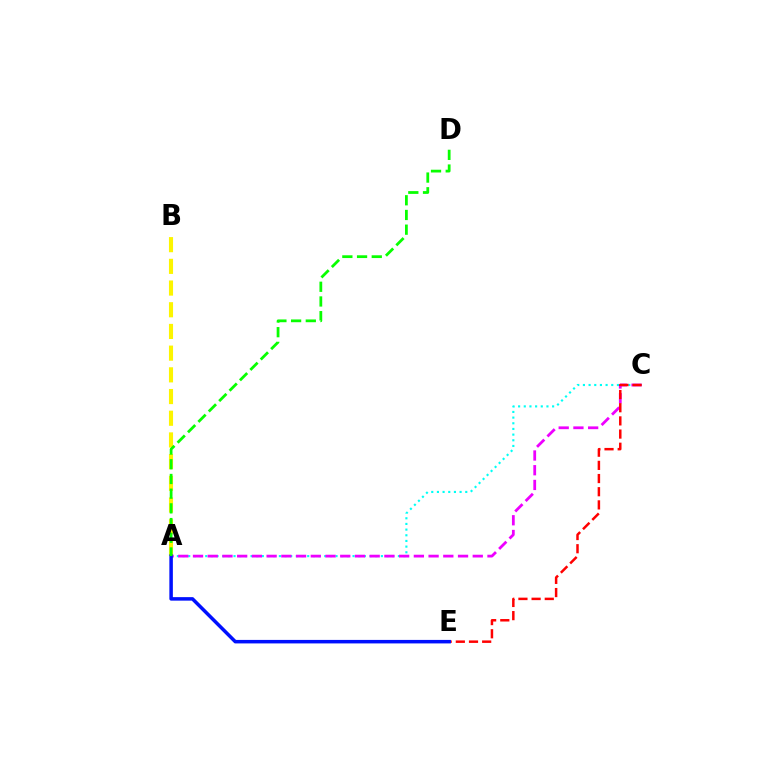{('A', 'C'): [{'color': '#00fff6', 'line_style': 'dotted', 'thickness': 1.54}, {'color': '#ee00ff', 'line_style': 'dashed', 'thickness': 2.0}], ('C', 'E'): [{'color': '#ff0000', 'line_style': 'dashed', 'thickness': 1.79}], ('A', 'B'): [{'color': '#fcf500', 'line_style': 'dashed', 'thickness': 2.95}], ('A', 'E'): [{'color': '#0010ff', 'line_style': 'solid', 'thickness': 2.52}], ('A', 'D'): [{'color': '#08ff00', 'line_style': 'dashed', 'thickness': 2.0}]}